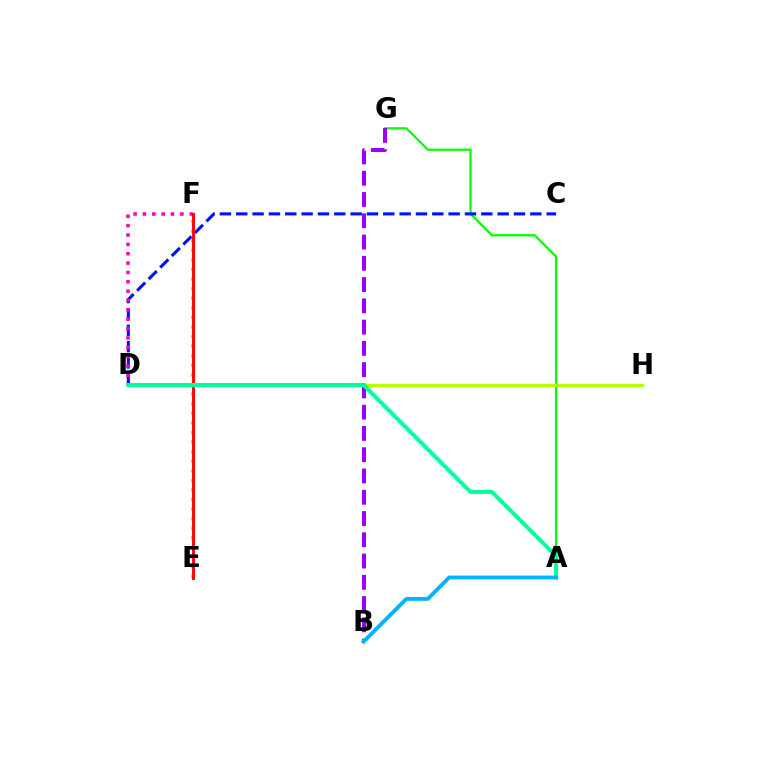{('A', 'G'): [{'color': '#08ff00', 'line_style': 'solid', 'thickness': 1.65}], ('B', 'G'): [{'color': '#9b00ff', 'line_style': 'dashed', 'thickness': 2.89}], ('C', 'D'): [{'color': '#0010ff', 'line_style': 'dashed', 'thickness': 2.22}], ('D', 'F'): [{'color': '#ff00bd', 'line_style': 'dotted', 'thickness': 2.54}], ('E', 'F'): [{'color': '#ffa500', 'line_style': 'dotted', 'thickness': 2.6}, {'color': '#ff0000', 'line_style': 'solid', 'thickness': 2.09}], ('D', 'H'): [{'color': '#b3ff00', 'line_style': 'solid', 'thickness': 2.5}], ('A', 'D'): [{'color': '#00ff9d', 'line_style': 'solid', 'thickness': 2.88}], ('A', 'B'): [{'color': '#00b5ff', 'line_style': 'solid', 'thickness': 2.77}]}